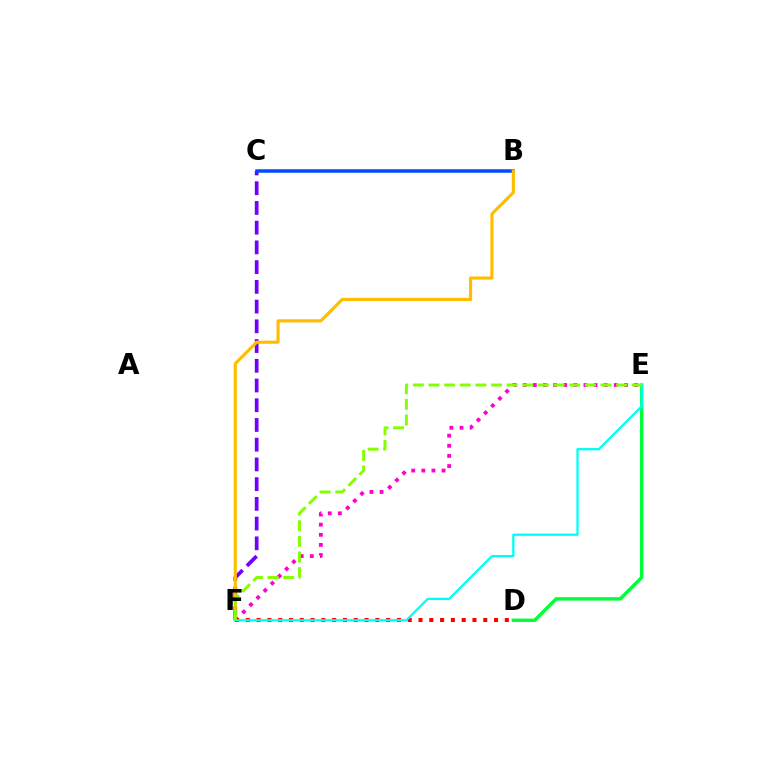{('D', 'E'): [{'color': '#00ff39', 'line_style': 'solid', 'thickness': 2.45}], ('E', 'F'): [{'color': '#ff00cf', 'line_style': 'dotted', 'thickness': 2.75}, {'color': '#00fff6', 'line_style': 'solid', 'thickness': 1.65}, {'color': '#84ff00', 'line_style': 'dashed', 'thickness': 2.12}], ('C', 'F'): [{'color': '#7200ff', 'line_style': 'dashed', 'thickness': 2.68}], ('B', 'C'): [{'color': '#004bff', 'line_style': 'solid', 'thickness': 2.52}], ('B', 'F'): [{'color': '#ffbd00', 'line_style': 'solid', 'thickness': 2.26}], ('D', 'F'): [{'color': '#ff0000', 'line_style': 'dotted', 'thickness': 2.93}]}